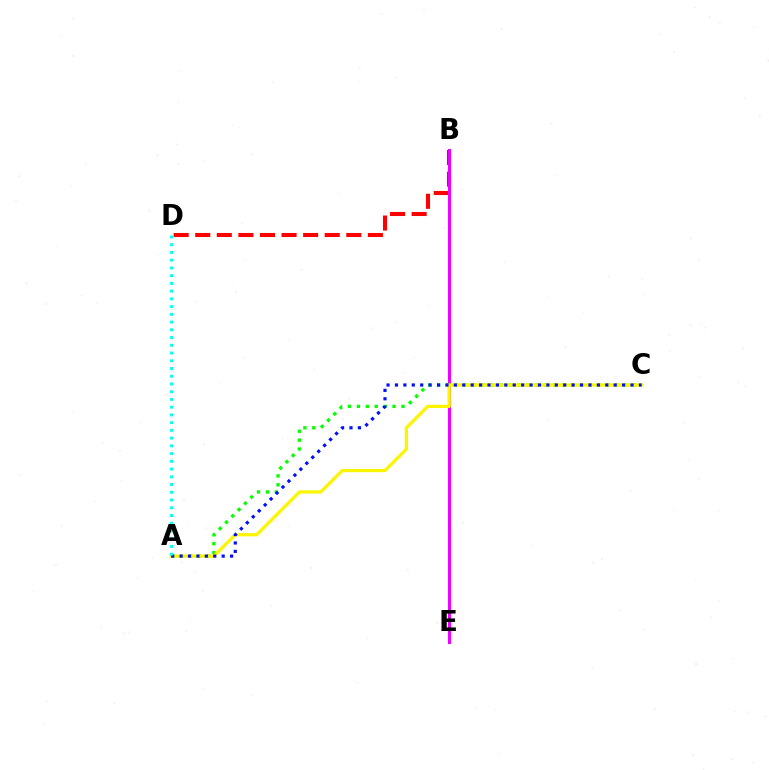{('B', 'D'): [{'color': '#ff0000', 'line_style': 'dashed', 'thickness': 2.93}], ('B', 'E'): [{'color': '#ee00ff', 'line_style': 'solid', 'thickness': 2.2}], ('A', 'C'): [{'color': '#08ff00', 'line_style': 'dotted', 'thickness': 2.42}, {'color': '#fcf500', 'line_style': 'solid', 'thickness': 2.35}, {'color': '#0010ff', 'line_style': 'dotted', 'thickness': 2.29}], ('A', 'D'): [{'color': '#00fff6', 'line_style': 'dotted', 'thickness': 2.1}]}